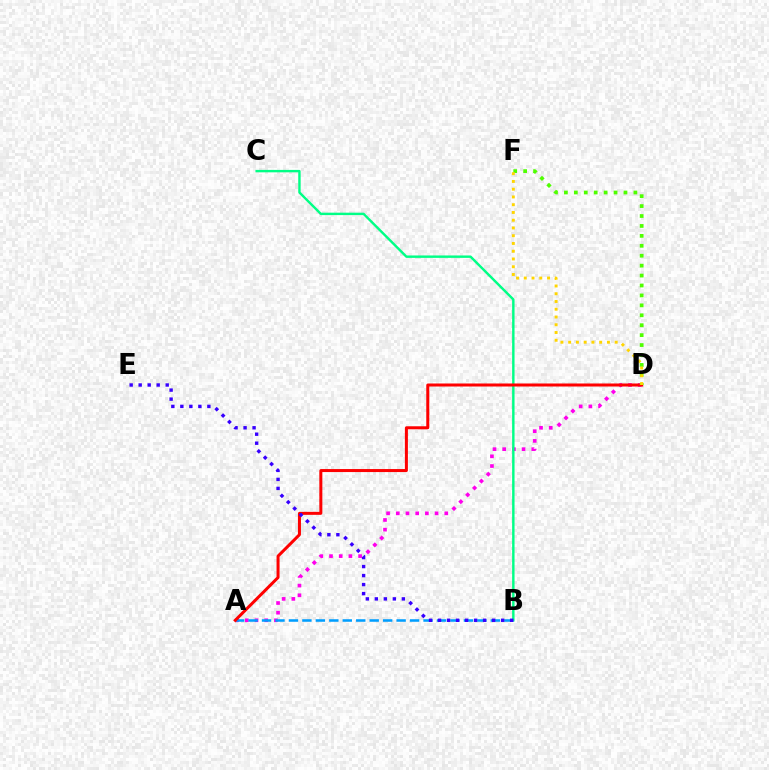{('A', 'D'): [{'color': '#ff00ed', 'line_style': 'dotted', 'thickness': 2.64}, {'color': '#ff0000', 'line_style': 'solid', 'thickness': 2.17}], ('B', 'C'): [{'color': '#00ff86', 'line_style': 'solid', 'thickness': 1.74}], ('A', 'B'): [{'color': '#009eff', 'line_style': 'dashed', 'thickness': 1.83}], ('D', 'F'): [{'color': '#4fff00', 'line_style': 'dotted', 'thickness': 2.7}, {'color': '#ffd500', 'line_style': 'dotted', 'thickness': 2.11}], ('B', 'E'): [{'color': '#3700ff', 'line_style': 'dotted', 'thickness': 2.45}]}